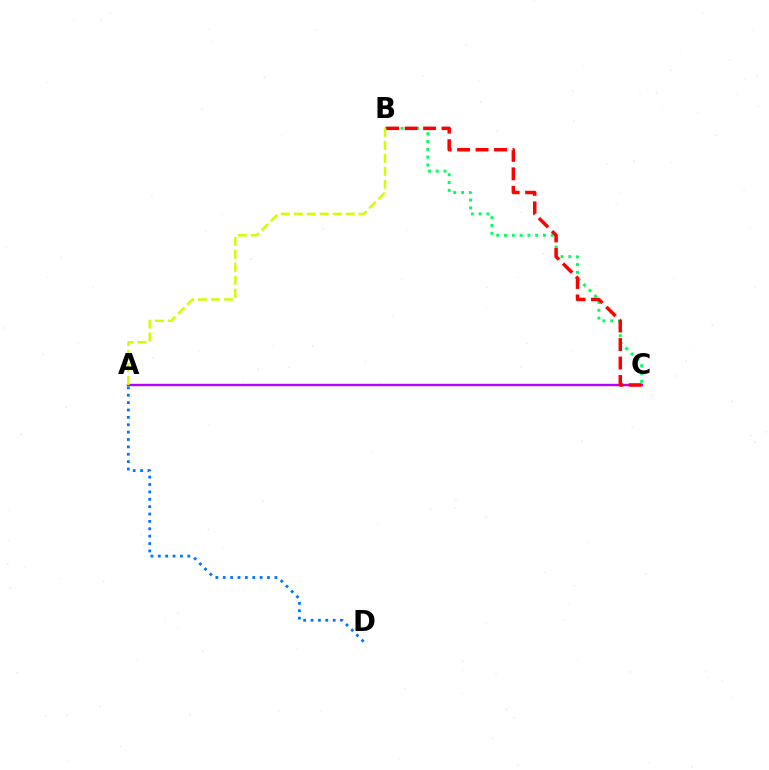{('A', 'C'): [{'color': '#b900ff', 'line_style': 'solid', 'thickness': 1.72}], ('B', 'C'): [{'color': '#00ff5c', 'line_style': 'dotted', 'thickness': 2.12}, {'color': '#ff0000', 'line_style': 'dashed', 'thickness': 2.51}], ('A', 'B'): [{'color': '#d1ff00', 'line_style': 'dashed', 'thickness': 1.76}], ('A', 'D'): [{'color': '#0074ff', 'line_style': 'dotted', 'thickness': 2.0}]}